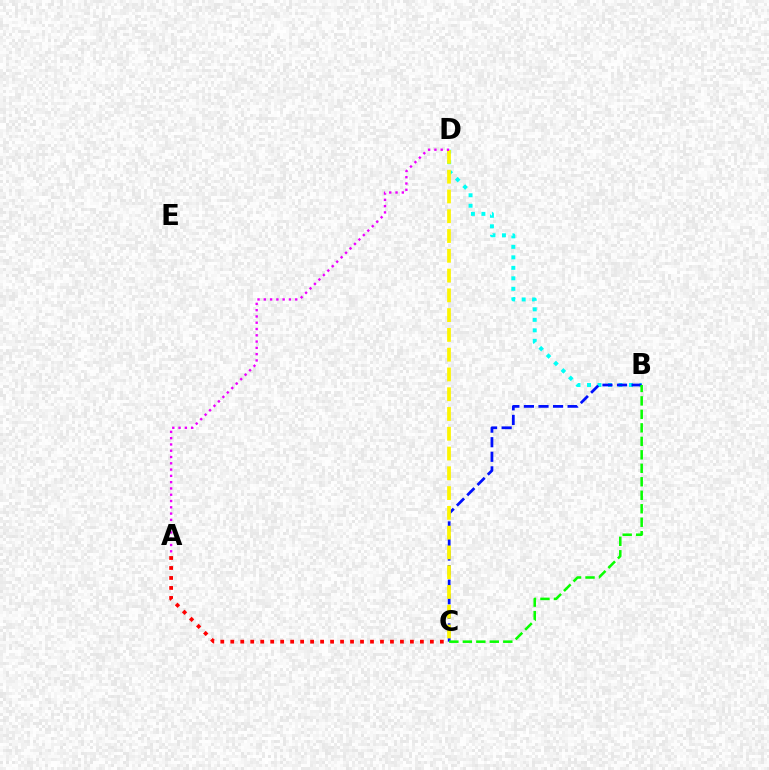{('B', 'D'): [{'color': '#00fff6', 'line_style': 'dotted', 'thickness': 2.85}], ('B', 'C'): [{'color': '#0010ff', 'line_style': 'dashed', 'thickness': 1.98}, {'color': '#08ff00', 'line_style': 'dashed', 'thickness': 1.83}], ('C', 'D'): [{'color': '#fcf500', 'line_style': 'dashed', 'thickness': 2.69}], ('A', 'C'): [{'color': '#ff0000', 'line_style': 'dotted', 'thickness': 2.71}], ('A', 'D'): [{'color': '#ee00ff', 'line_style': 'dotted', 'thickness': 1.71}]}